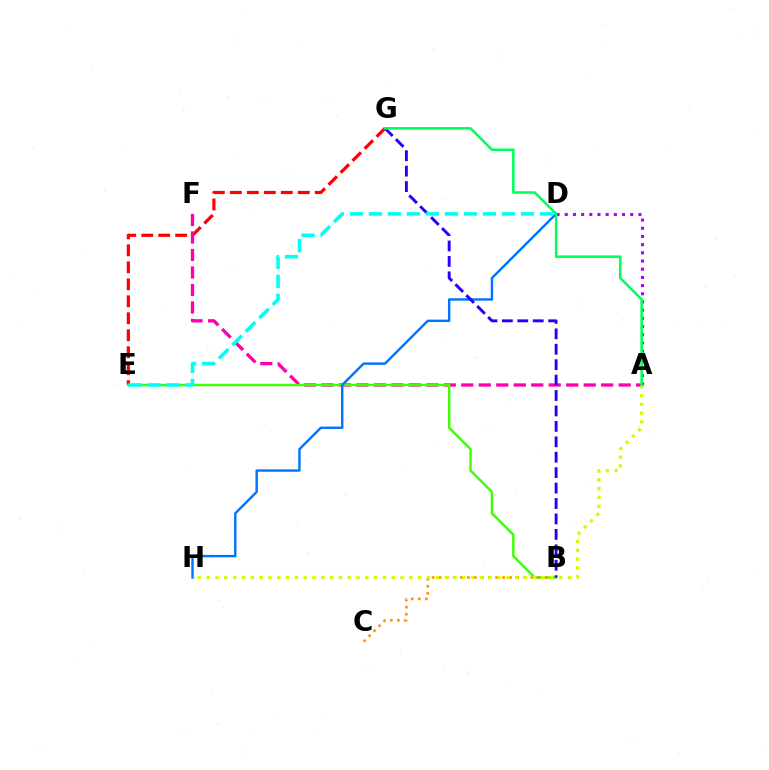{('E', 'G'): [{'color': '#ff0000', 'line_style': 'dashed', 'thickness': 2.31}], ('A', 'F'): [{'color': '#ff00ac', 'line_style': 'dashed', 'thickness': 2.38}], ('B', 'E'): [{'color': '#3dff00', 'line_style': 'solid', 'thickness': 1.75}], ('A', 'D'): [{'color': '#b900ff', 'line_style': 'dotted', 'thickness': 2.22}], ('B', 'C'): [{'color': '#ff9400', 'line_style': 'dotted', 'thickness': 1.91}], ('D', 'H'): [{'color': '#0074ff', 'line_style': 'solid', 'thickness': 1.73}], ('B', 'G'): [{'color': '#2500ff', 'line_style': 'dashed', 'thickness': 2.1}], ('D', 'E'): [{'color': '#00fff6', 'line_style': 'dashed', 'thickness': 2.58}], ('A', 'H'): [{'color': '#d1ff00', 'line_style': 'dotted', 'thickness': 2.39}], ('A', 'G'): [{'color': '#00ff5c', 'line_style': 'solid', 'thickness': 1.84}]}